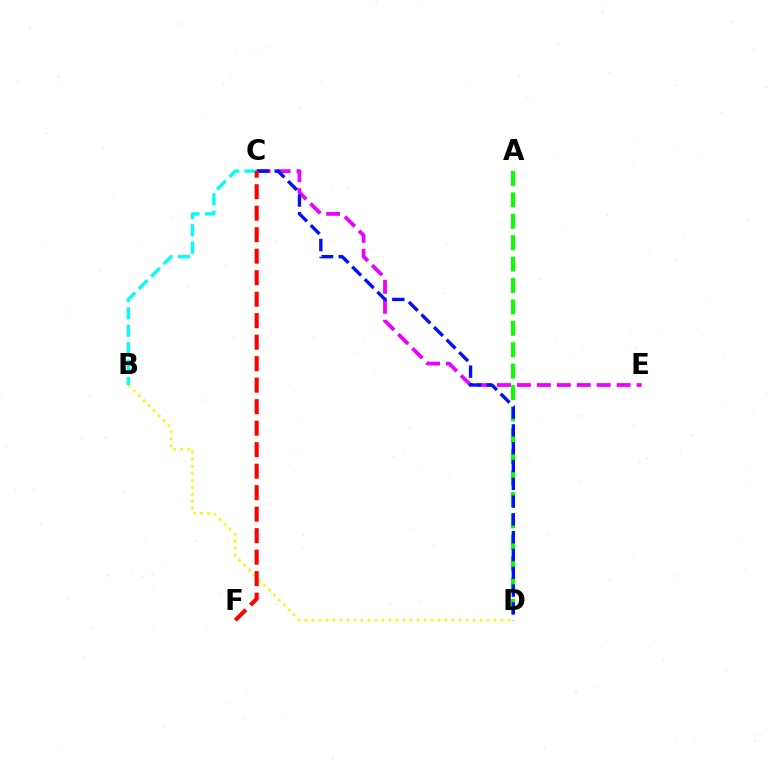{('C', 'E'): [{'color': '#ee00ff', 'line_style': 'dashed', 'thickness': 2.71}], ('B', 'D'): [{'color': '#fcf500', 'line_style': 'dotted', 'thickness': 1.9}], ('A', 'D'): [{'color': '#08ff00', 'line_style': 'dashed', 'thickness': 2.91}], ('B', 'C'): [{'color': '#00fff6', 'line_style': 'dashed', 'thickness': 2.37}], ('C', 'D'): [{'color': '#0010ff', 'line_style': 'dashed', 'thickness': 2.42}], ('C', 'F'): [{'color': '#ff0000', 'line_style': 'dashed', 'thickness': 2.92}]}